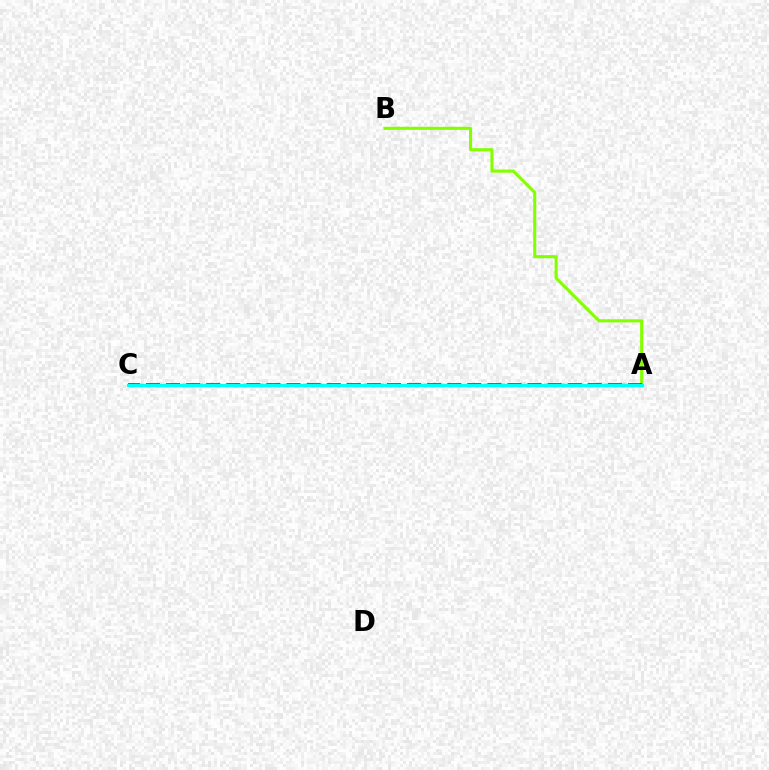{('A', 'B'): [{'color': '#84ff00', 'line_style': 'solid', 'thickness': 2.22}], ('A', 'C'): [{'color': '#7200ff', 'line_style': 'dotted', 'thickness': 2.34}, {'color': '#ff0000', 'line_style': 'dashed', 'thickness': 2.73}, {'color': '#00fff6', 'line_style': 'solid', 'thickness': 2.37}]}